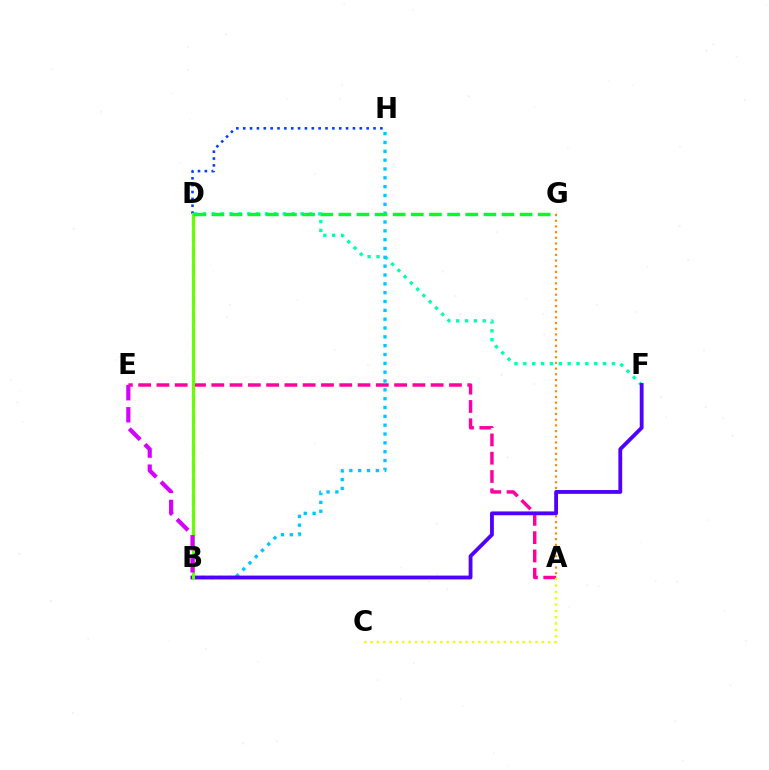{('D', 'F'): [{'color': '#00ffaf', 'line_style': 'dotted', 'thickness': 2.41}], ('B', 'D'): [{'color': '#ff0000', 'line_style': 'dashed', 'thickness': 2.23}, {'color': '#66ff00', 'line_style': 'solid', 'thickness': 2.22}], ('D', 'H'): [{'color': '#003fff', 'line_style': 'dotted', 'thickness': 1.86}], ('A', 'G'): [{'color': '#ff8800', 'line_style': 'dotted', 'thickness': 1.54}], ('A', 'E'): [{'color': '#ff00a0', 'line_style': 'dashed', 'thickness': 2.48}], ('B', 'H'): [{'color': '#00c7ff', 'line_style': 'dotted', 'thickness': 2.4}], ('B', 'F'): [{'color': '#4f00ff', 'line_style': 'solid', 'thickness': 2.75}], ('A', 'C'): [{'color': '#eeff00', 'line_style': 'dotted', 'thickness': 1.72}], ('B', 'E'): [{'color': '#d600ff', 'line_style': 'dashed', 'thickness': 3.0}], ('D', 'G'): [{'color': '#00ff27', 'line_style': 'dashed', 'thickness': 2.46}]}